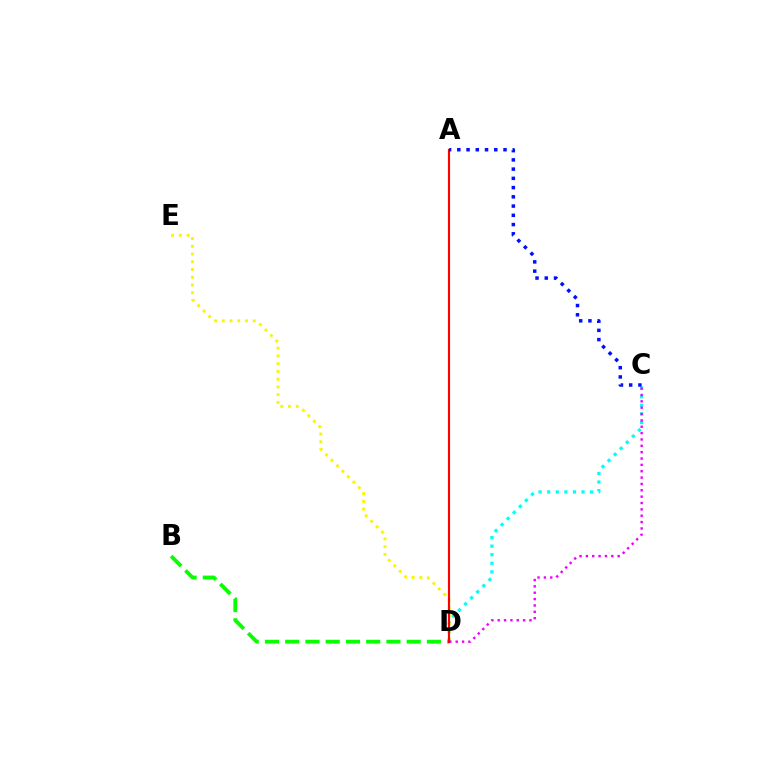{('C', 'D'): [{'color': '#00fff6', 'line_style': 'dotted', 'thickness': 2.33}, {'color': '#ee00ff', 'line_style': 'dotted', 'thickness': 1.73}], ('B', 'D'): [{'color': '#08ff00', 'line_style': 'dashed', 'thickness': 2.75}], ('D', 'E'): [{'color': '#fcf500', 'line_style': 'dotted', 'thickness': 2.1}], ('A', 'D'): [{'color': '#ff0000', 'line_style': 'solid', 'thickness': 1.54}], ('A', 'C'): [{'color': '#0010ff', 'line_style': 'dotted', 'thickness': 2.51}]}